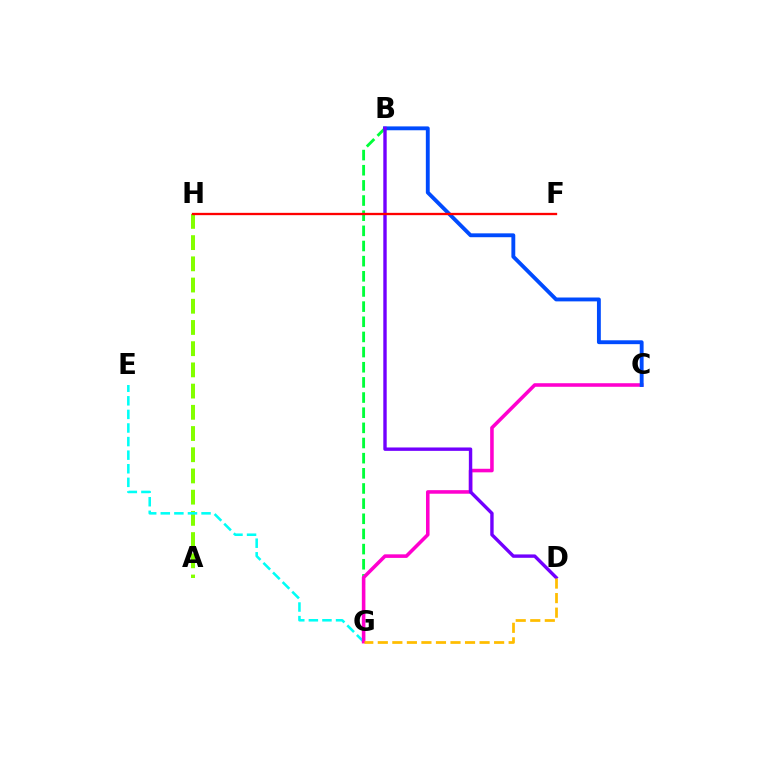{('A', 'H'): [{'color': '#84ff00', 'line_style': 'dashed', 'thickness': 2.88}], ('B', 'G'): [{'color': '#00ff39', 'line_style': 'dashed', 'thickness': 2.06}], ('E', 'G'): [{'color': '#00fff6', 'line_style': 'dashed', 'thickness': 1.85}], ('C', 'G'): [{'color': '#ff00cf', 'line_style': 'solid', 'thickness': 2.57}], ('B', 'C'): [{'color': '#004bff', 'line_style': 'solid', 'thickness': 2.79}], ('B', 'D'): [{'color': '#7200ff', 'line_style': 'solid', 'thickness': 2.44}], ('F', 'H'): [{'color': '#ff0000', 'line_style': 'solid', 'thickness': 1.66}], ('D', 'G'): [{'color': '#ffbd00', 'line_style': 'dashed', 'thickness': 1.98}]}